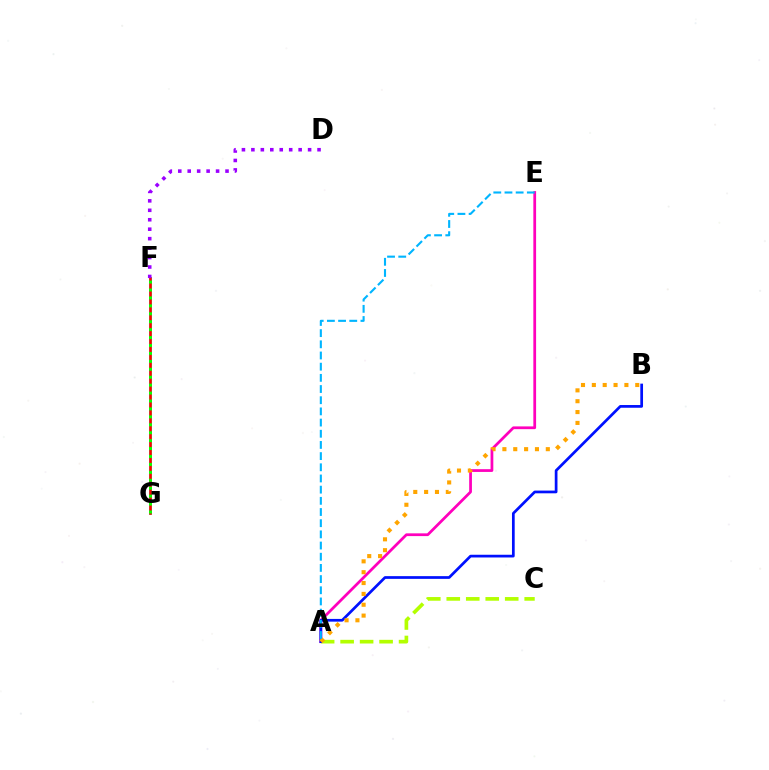{('F', 'G'): [{'color': '#00ff9d', 'line_style': 'solid', 'thickness': 1.87}, {'color': '#ff0000', 'line_style': 'solid', 'thickness': 1.86}, {'color': '#08ff00', 'line_style': 'dotted', 'thickness': 2.15}], ('A', 'E'): [{'color': '#ff00bd', 'line_style': 'solid', 'thickness': 1.98}, {'color': '#00b5ff', 'line_style': 'dashed', 'thickness': 1.52}], ('A', 'C'): [{'color': '#b3ff00', 'line_style': 'dashed', 'thickness': 2.65}], ('A', 'B'): [{'color': '#0010ff', 'line_style': 'solid', 'thickness': 1.96}, {'color': '#ffa500', 'line_style': 'dotted', 'thickness': 2.95}], ('D', 'F'): [{'color': '#9b00ff', 'line_style': 'dotted', 'thickness': 2.57}]}